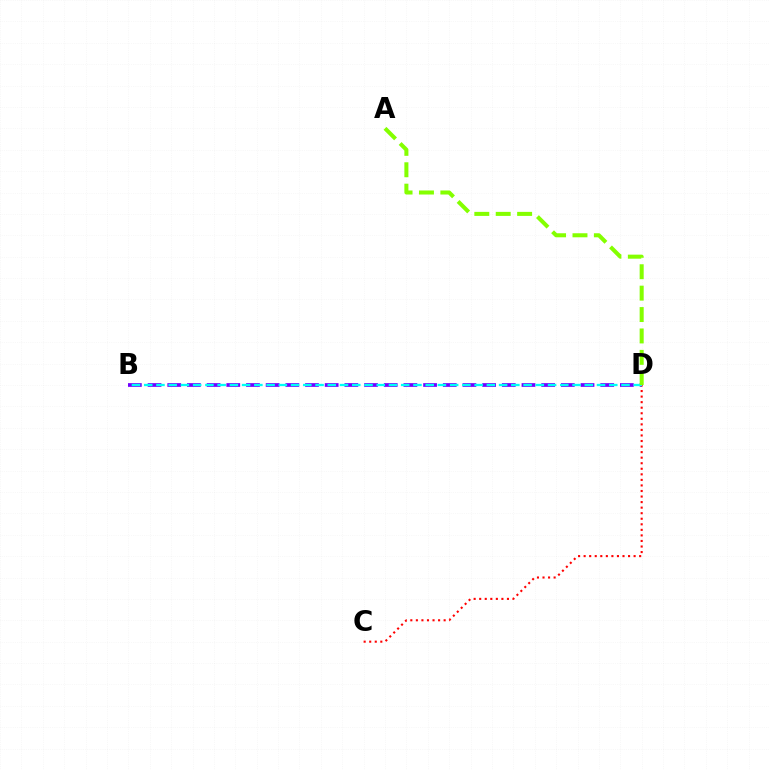{('B', 'D'): [{'color': '#7200ff', 'line_style': 'dashed', 'thickness': 2.67}, {'color': '#00fff6', 'line_style': 'dashed', 'thickness': 1.66}], ('C', 'D'): [{'color': '#ff0000', 'line_style': 'dotted', 'thickness': 1.51}], ('A', 'D'): [{'color': '#84ff00', 'line_style': 'dashed', 'thickness': 2.91}]}